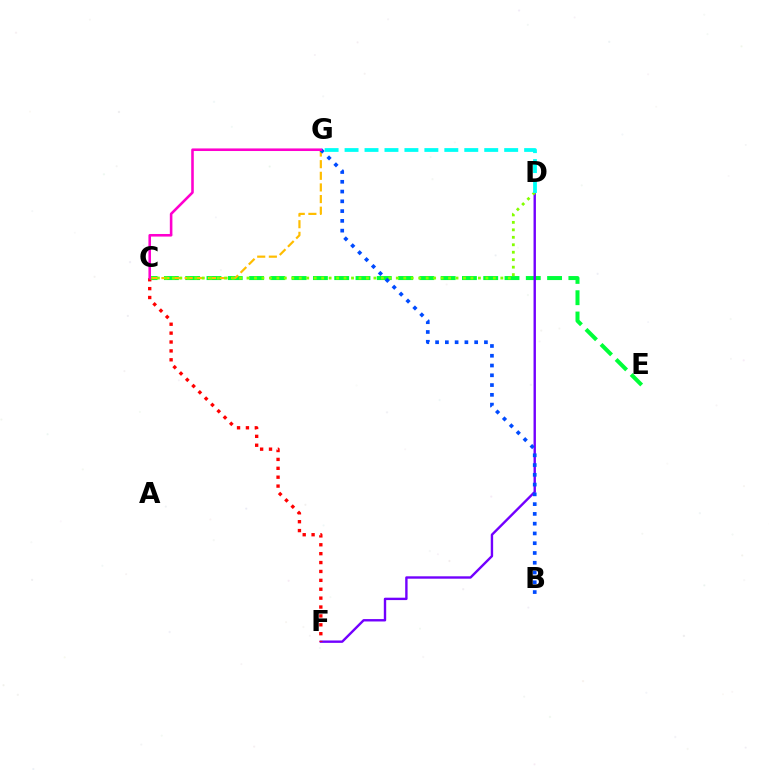{('C', 'E'): [{'color': '#00ff39', 'line_style': 'dashed', 'thickness': 2.89}], ('D', 'F'): [{'color': '#7200ff', 'line_style': 'solid', 'thickness': 1.72}], ('C', 'F'): [{'color': '#ff0000', 'line_style': 'dotted', 'thickness': 2.42}], ('C', 'G'): [{'color': '#ffbd00', 'line_style': 'dashed', 'thickness': 1.58}, {'color': '#ff00cf', 'line_style': 'solid', 'thickness': 1.86}], ('C', 'D'): [{'color': '#84ff00', 'line_style': 'dotted', 'thickness': 2.03}], ('B', 'G'): [{'color': '#004bff', 'line_style': 'dotted', 'thickness': 2.65}], ('D', 'G'): [{'color': '#00fff6', 'line_style': 'dashed', 'thickness': 2.71}]}